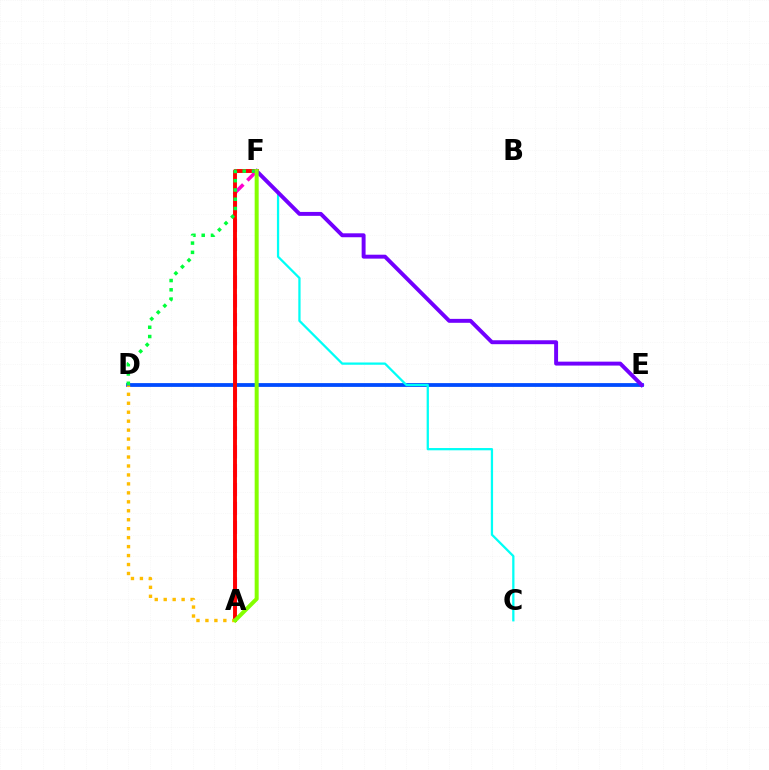{('D', 'E'): [{'color': '#004bff', 'line_style': 'solid', 'thickness': 2.72}], ('A', 'F'): [{'color': '#ff00cf', 'line_style': 'dashed', 'thickness': 2.56}, {'color': '#ff0000', 'line_style': 'solid', 'thickness': 2.8}, {'color': '#84ff00', 'line_style': 'solid', 'thickness': 2.88}], ('C', 'F'): [{'color': '#00fff6', 'line_style': 'solid', 'thickness': 1.63}], ('D', 'F'): [{'color': '#00ff39', 'line_style': 'dotted', 'thickness': 2.52}], ('E', 'F'): [{'color': '#7200ff', 'line_style': 'solid', 'thickness': 2.83}], ('A', 'D'): [{'color': '#ffbd00', 'line_style': 'dotted', 'thickness': 2.43}]}